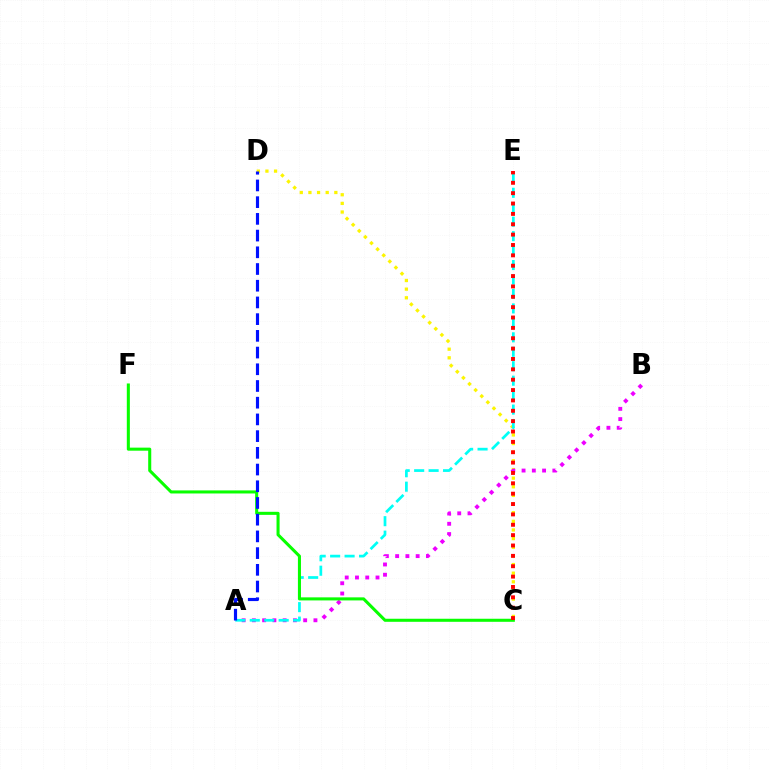{('C', 'D'): [{'color': '#fcf500', 'line_style': 'dotted', 'thickness': 2.35}], ('A', 'B'): [{'color': '#ee00ff', 'line_style': 'dotted', 'thickness': 2.79}], ('A', 'E'): [{'color': '#00fff6', 'line_style': 'dashed', 'thickness': 1.96}], ('C', 'F'): [{'color': '#08ff00', 'line_style': 'solid', 'thickness': 2.2}], ('C', 'E'): [{'color': '#ff0000', 'line_style': 'dotted', 'thickness': 2.82}], ('A', 'D'): [{'color': '#0010ff', 'line_style': 'dashed', 'thickness': 2.27}]}